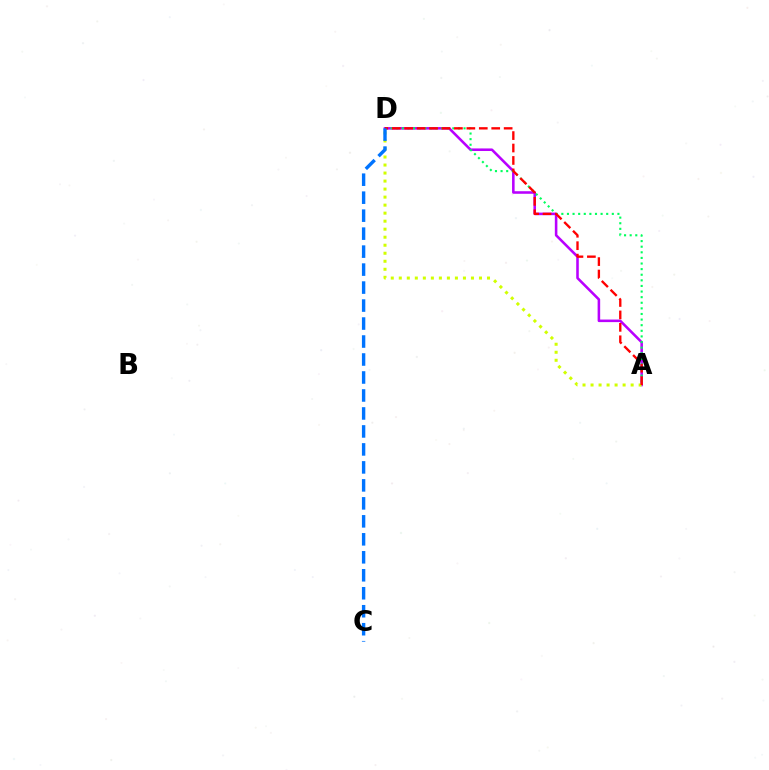{('A', 'D'): [{'color': '#b900ff', 'line_style': 'solid', 'thickness': 1.85}, {'color': '#d1ff00', 'line_style': 'dotted', 'thickness': 2.18}, {'color': '#00ff5c', 'line_style': 'dotted', 'thickness': 1.52}, {'color': '#ff0000', 'line_style': 'dashed', 'thickness': 1.69}], ('C', 'D'): [{'color': '#0074ff', 'line_style': 'dashed', 'thickness': 2.44}]}